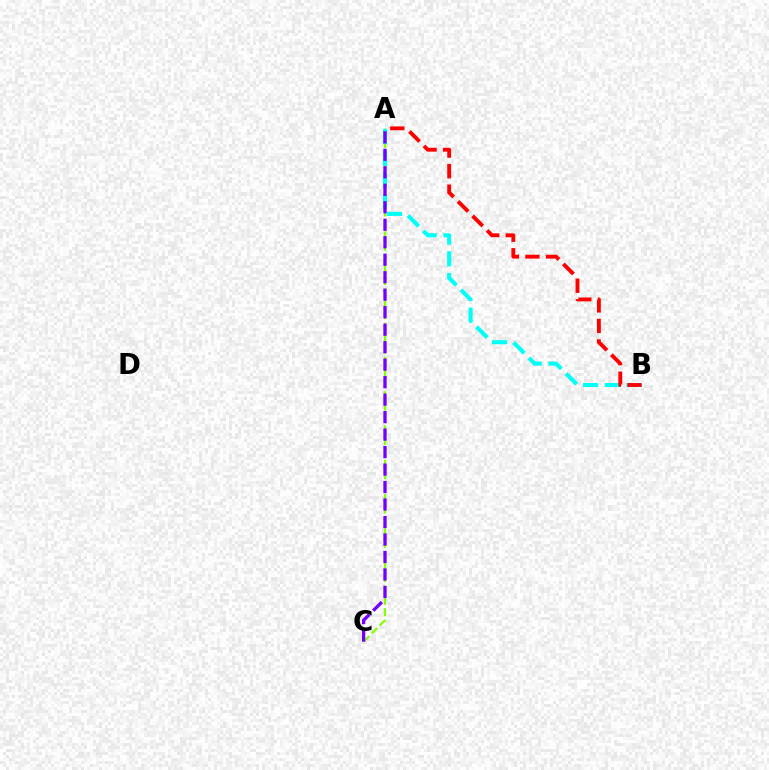{('A', 'C'): [{'color': '#84ff00', 'line_style': 'dashed', 'thickness': 1.55}, {'color': '#7200ff', 'line_style': 'dashed', 'thickness': 2.38}], ('A', 'B'): [{'color': '#00fff6', 'line_style': 'dashed', 'thickness': 2.95}, {'color': '#ff0000', 'line_style': 'dashed', 'thickness': 2.79}]}